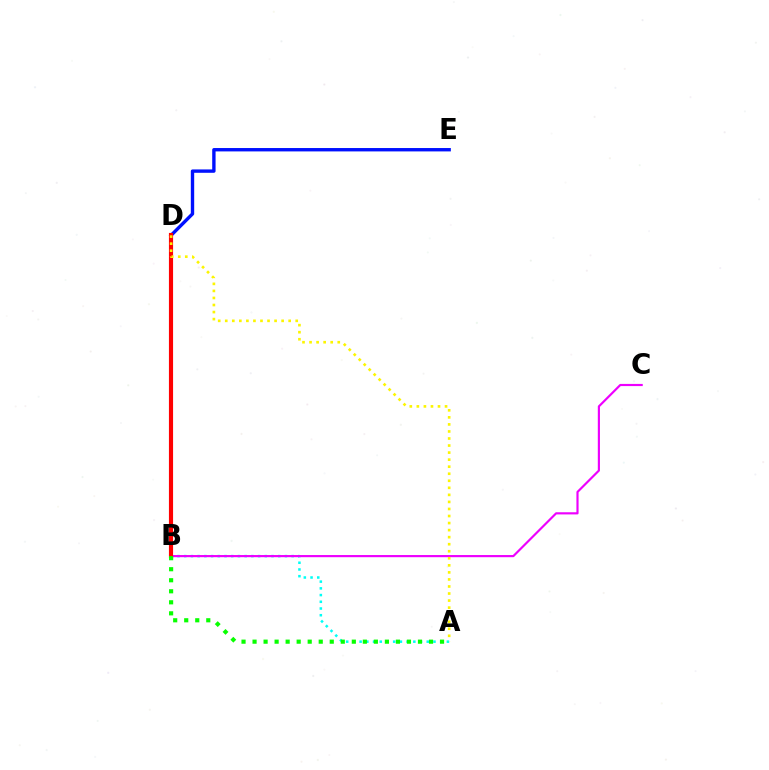{('A', 'B'): [{'color': '#00fff6', 'line_style': 'dotted', 'thickness': 1.82}, {'color': '#08ff00', 'line_style': 'dotted', 'thickness': 3.0}], ('D', 'E'): [{'color': '#0010ff', 'line_style': 'solid', 'thickness': 2.43}], ('B', 'C'): [{'color': '#ee00ff', 'line_style': 'solid', 'thickness': 1.56}], ('B', 'D'): [{'color': '#ff0000', 'line_style': 'solid', 'thickness': 2.99}], ('A', 'D'): [{'color': '#fcf500', 'line_style': 'dotted', 'thickness': 1.91}]}